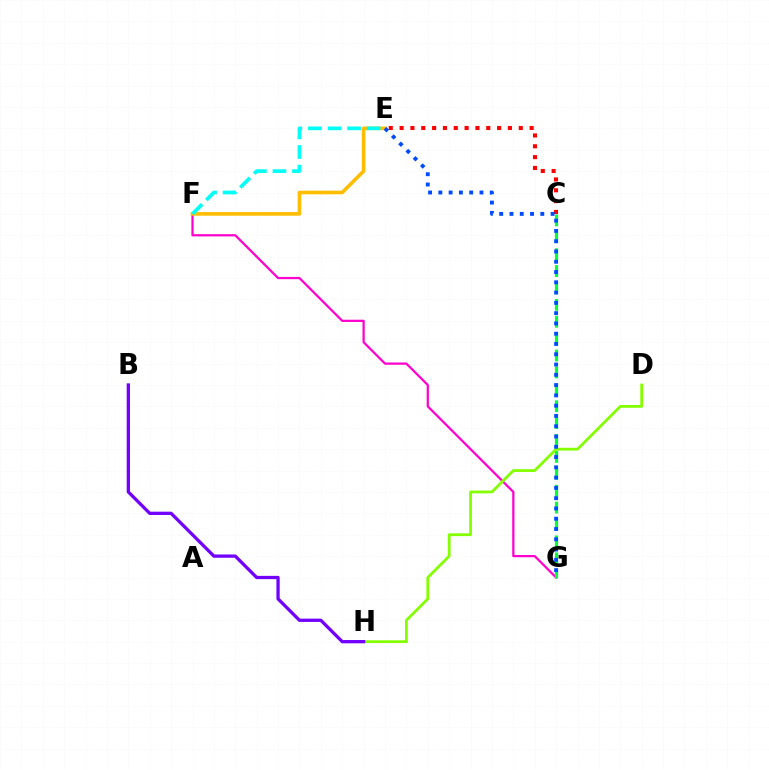{('F', 'G'): [{'color': '#ff00cf', 'line_style': 'solid', 'thickness': 1.61}], ('E', 'F'): [{'color': '#ffbd00', 'line_style': 'solid', 'thickness': 2.61}, {'color': '#00fff6', 'line_style': 'dashed', 'thickness': 2.66}], ('C', 'G'): [{'color': '#00ff39', 'line_style': 'dashed', 'thickness': 2.29}], ('D', 'H'): [{'color': '#84ff00', 'line_style': 'solid', 'thickness': 2.0}], ('C', 'E'): [{'color': '#ff0000', 'line_style': 'dotted', 'thickness': 2.94}], ('E', 'G'): [{'color': '#004bff', 'line_style': 'dotted', 'thickness': 2.79}], ('B', 'H'): [{'color': '#7200ff', 'line_style': 'solid', 'thickness': 2.36}]}